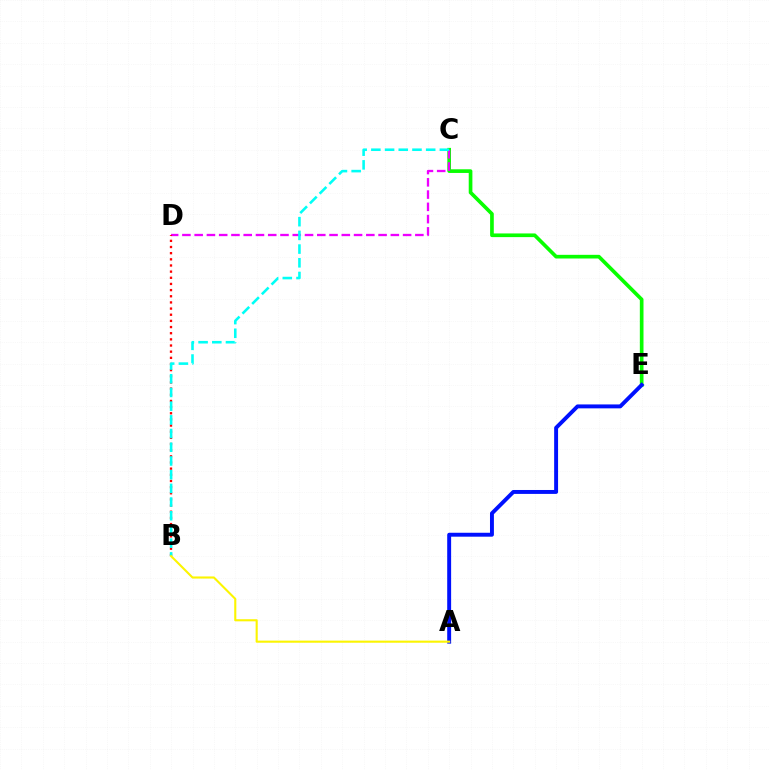{('C', 'E'): [{'color': '#08ff00', 'line_style': 'solid', 'thickness': 2.64}], ('C', 'D'): [{'color': '#ee00ff', 'line_style': 'dashed', 'thickness': 1.67}], ('B', 'D'): [{'color': '#ff0000', 'line_style': 'dotted', 'thickness': 1.67}], ('A', 'E'): [{'color': '#0010ff', 'line_style': 'solid', 'thickness': 2.82}], ('B', 'C'): [{'color': '#00fff6', 'line_style': 'dashed', 'thickness': 1.86}], ('A', 'B'): [{'color': '#fcf500', 'line_style': 'solid', 'thickness': 1.51}]}